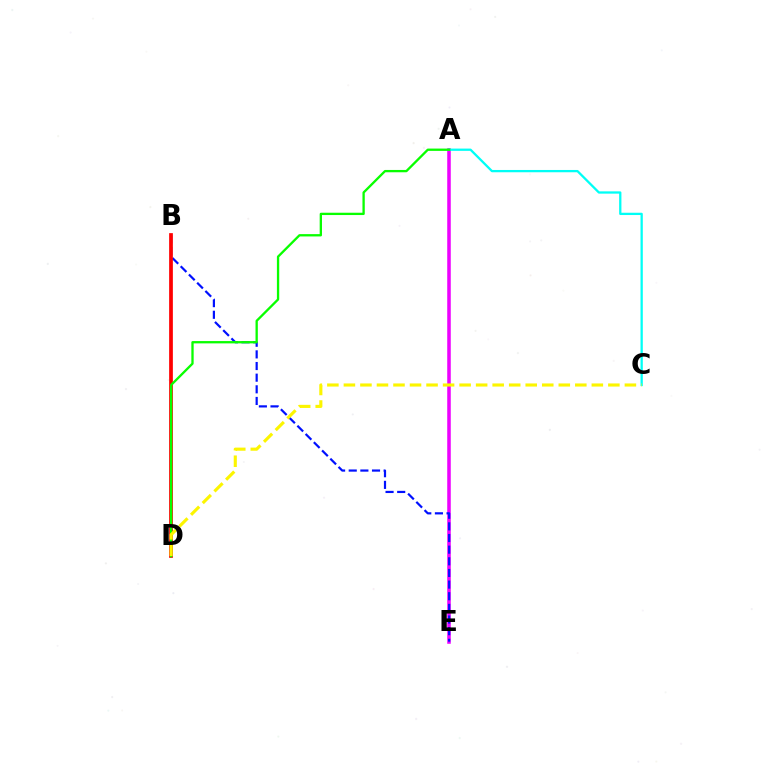{('A', 'E'): [{'color': '#ee00ff', 'line_style': 'solid', 'thickness': 2.54}], ('B', 'E'): [{'color': '#0010ff', 'line_style': 'dashed', 'thickness': 1.58}], ('A', 'C'): [{'color': '#00fff6', 'line_style': 'solid', 'thickness': 1.65}], ('B', 'D'): [{'color': '#ff0000', 'line_style': 'solid', 'thickness': 2.69}], ('A', 'D'): [{'color': '#08ff00', 'line_style': 'solid', 'thickness': 1.67}], ('C', 'D'): [{'color': '#fcf500', 'line_style': 'dashed', 'thickness': 2.25}]}